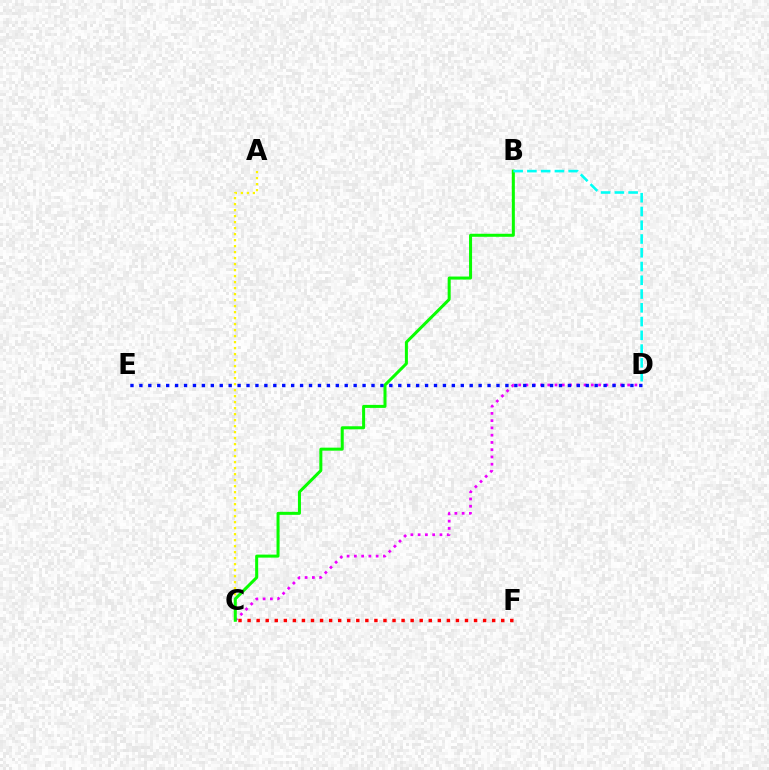{('C', 'F'): [{'color': '#ff0000', 'line_style': 'dotted', 'thickness': 2.46}], ('A', 'C'): [{'color': '#fcf500', 'line_style': 'dotted', 'thickness': 1.63}], ('C', 'D'): [{'color': '#ee00ff', 'line_style': 'dotted', 'thickness': 1.97}], ('B', 'C'): [{'color': '#08ff00', 'line_style': 'solid', 'thickness': 2.18}], ('B', 'D'): [{'color': '#00fff6', 'line_style': 'dashed', 'thickness': 1.87}], ('D', 'E'): [{'color': '#0010ff', 'line_style': 'dotted', 'thickness': 2.43}]}